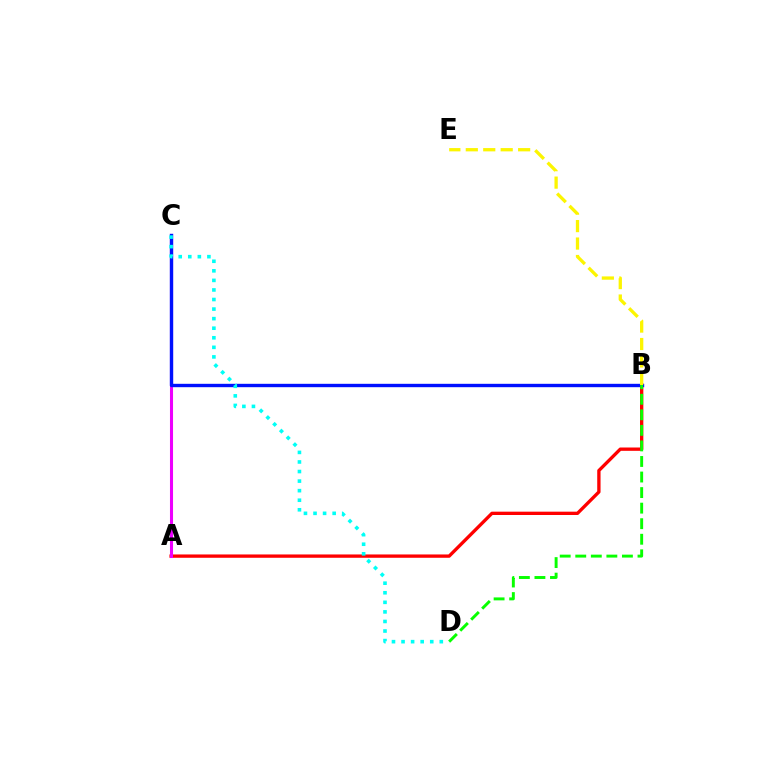{('A', 'B'): [{'color': '#ff0000', 'line_style': 'solid', 'thickness': 2.39}], ('A', 'C'): [{'color': '#ee00ff', 'line_style': 'solid', 'thickness': 2.21}], ('B', 'C'): [{'color': '#0010ff', 'line_style': 'solid', 'thickness': 2.44}], ('B', 'D'): [{'color': '#08ff00', 'line_style': 'dashed', 'thickness': 2.11}], ('B', 'E'): [{'color': '#fcf500', 'line_style': 'dashed', 'thickness': 2.37}], ('C', 'D'): [{'color': '#00fff6', 'line_style': 'dotted', 'thickness': 2.6}]}